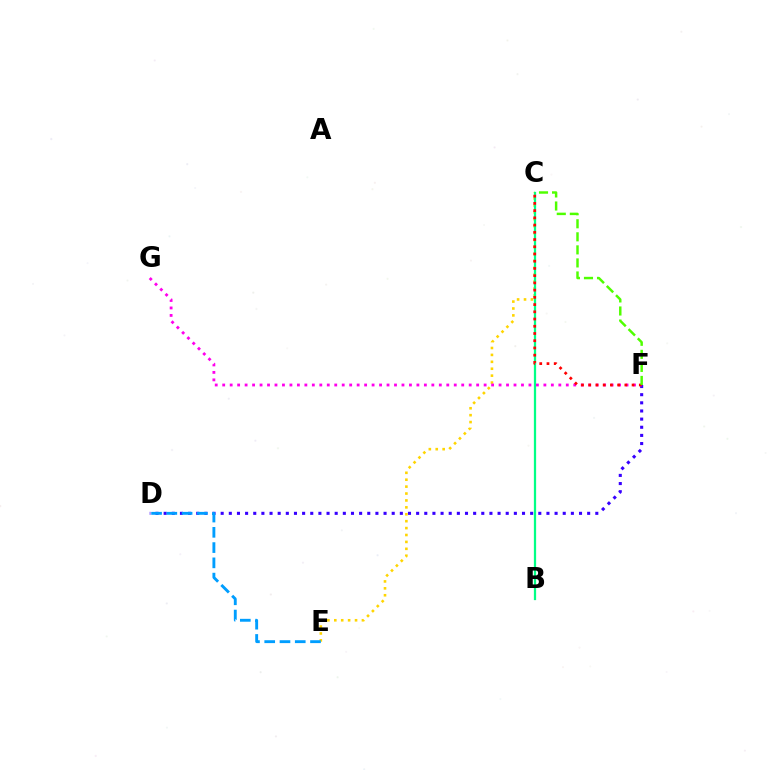{('D', 'F'): [{'color': '#3700ff', 'line_style': 'dotted', 'thickness': 2.21}], ('C', 'E'): [{'color': '#ffd500', 'line_style': 'dotted', 'thickness': 1.88}], ('B', 'C'): [{'color': '#00ff86', 'line_style': 'solid', 'thickness': 1.62}], ('D', 'E'): [{'color': '#009eff', 'line_style': 'dashed', 'thickness': 2.07}], ('F', 'G'): [{'color': '#ff00ed', 'line_style': 'dotted', 'thickness': 2.03}], ('C', 'F'): [{'color': '#ff0000', 'line_style': 'dotted', 'thickness': 1.96}, {'color': '#4fff00', 'line_style': 'dashed', 'thickness': 1.77}]}